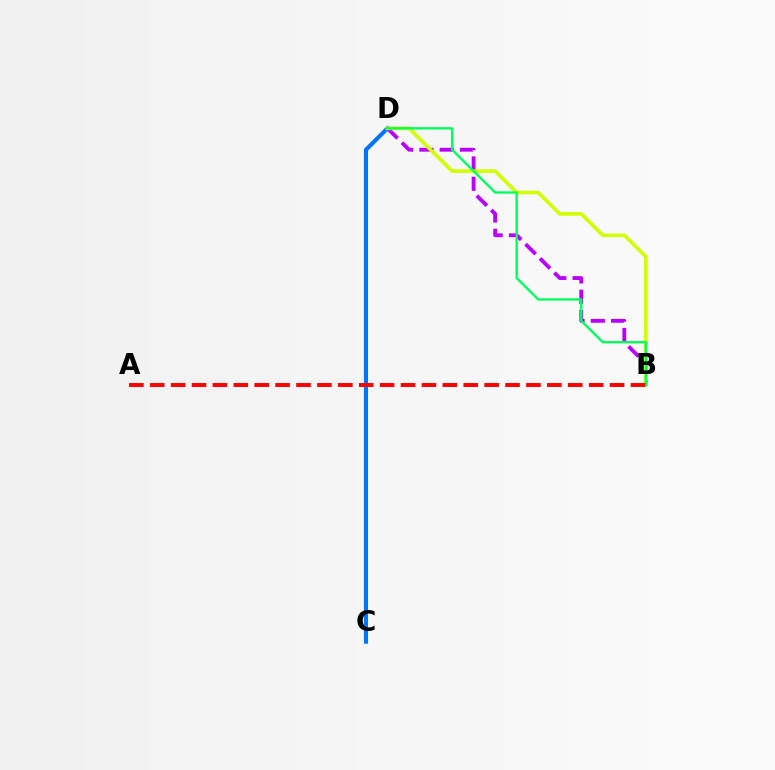{('B', 'D'): [{'color': '#b900ff', 'line_style': 'dashed', 'thickness': 2.76}, {'color': '#d1ff00', 'line_style': 'solid', 'thickness': 2.58}, {'color': '#00ff5c', 'line_style': 'solid', 'thickness': 1.7}], ('C', 'D'): [{'color': '#0074ff', 'line_style': 'solid', 'thickness': 2.96}], ('A', 'B'): [{'color': '#ff0000', 'line_style': 'dashed', 'thickness': 2.84}]}